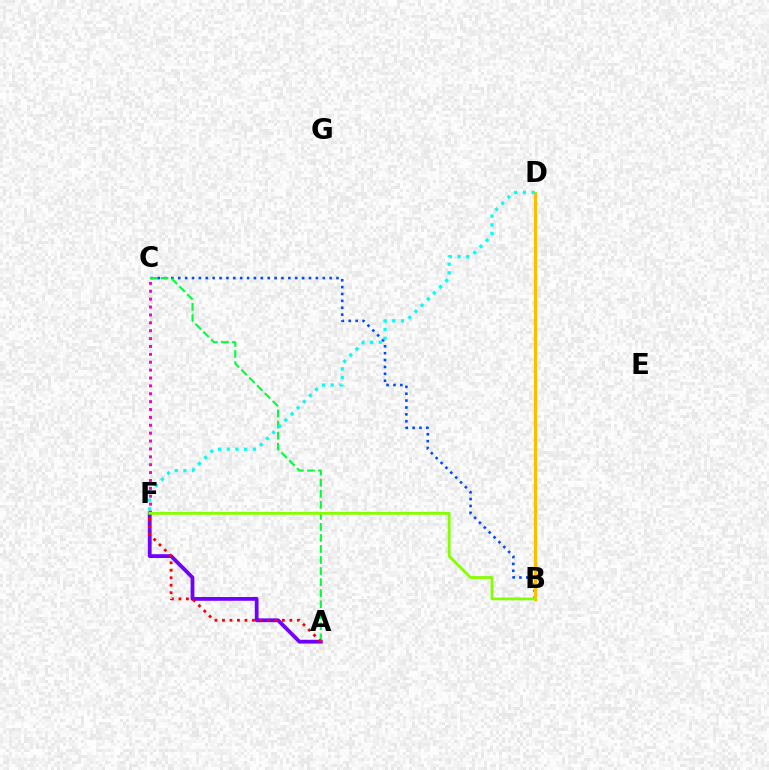{('A', 'F'): [{'color': '#7200ff', 'line_style': 'solid', 'thickness': 2.74}, {'color': '#ff0000', 'line_style': 'dotted', 'thickness': 2.03}], ('B', 'C'): [{'color': '#004bff', 'line_style': 'dotted', 'thickness': 1.87}], ('B', 'D'): [{'color': '#ffbd00', 'line_style': 'solid', 'thickness': 2.28}], ('A', 'C'): [{'color': '#00ff39', 'line_style': 'dashed', 'thickness': 1.5}], ('D', 'F'): [{'color': '#00fff6', 'line_style': 'dotted', 'thickness': 2.36}], ('C', 'F'): [{'color': '#ff00cf', 'line_style': 'dotted', 'thickness': 2.14}], ('B', 'F'): [{'color': '#84ff00', 'line_style': 'solid', 'thickness': 2.01}]}